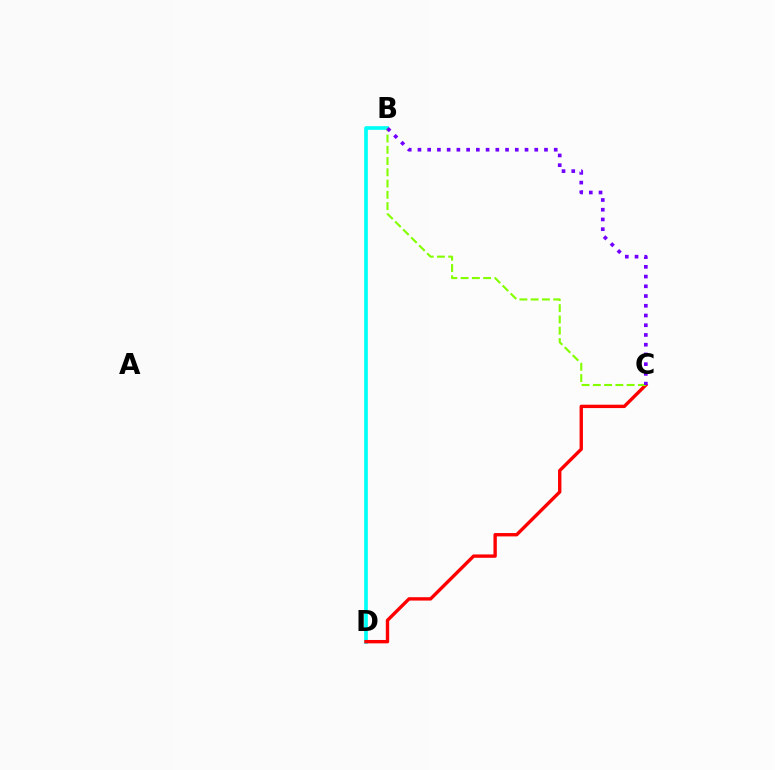{('B', 'D'): [{'color': '#00fff6', 'line_style': 'solid', 'thickness': 2.66}], ('C', 'D'): [{'color': '#ff0000', 'line_style': 'solid', 'thickness': 2.43}], ('B', 'C'): [{'color': '#84ff00', 'line_style': 'dashed', 'thickness': 1.53}, {'color': '#7200ff', 'line_style': 'dotted', 'thickness': 2.64}]}